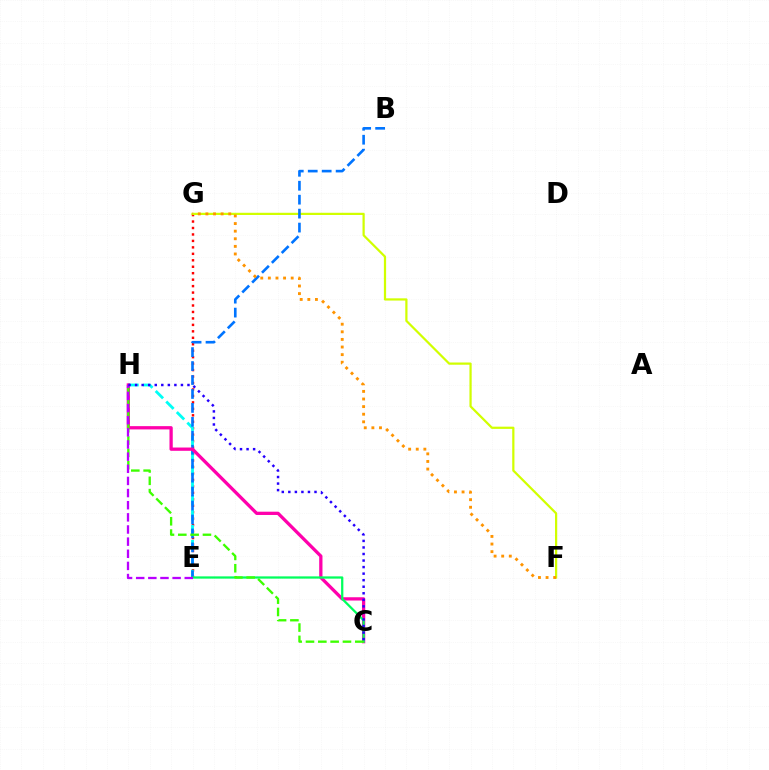{('E', 'G'): [{'color': '#ff0000', 'line_style': 'dotted', 'thickness': 1.75}], ('E', 'H'): [{'color': '#00fff6', 'line_style': 'dashed', 'thickness': 2.03}, {'color': '#b900ff', 'line_style': 'dashed', 'thickness': 1.65}], ('F', 'G'): [{'color': '#d1ff00', 'line_style': 'solid', 'thickness': 1.6}, {'color': '#ff9400', 'line_style': 'dotted', 'thickness': 2.07}], ('B', 'E'): [{'color': '#0074ff', 'line_style': 'dashed', 'thickness': 1.9}], ('C', 'H'): [{'color': '#ff00ac', 'line_style': 'solid', 'thickness': 2.36}, {'color': '#3dff00', 'line_style': 'dashed', 'thickness': 1.67}, {'color': '#2500ff', 'line_style': 'dotted', 'thickness': 1.78}], ('C', 'E'): [{'color': '#00ff5c', 'line_style': 'solid', 'thickness': 1.63}]}